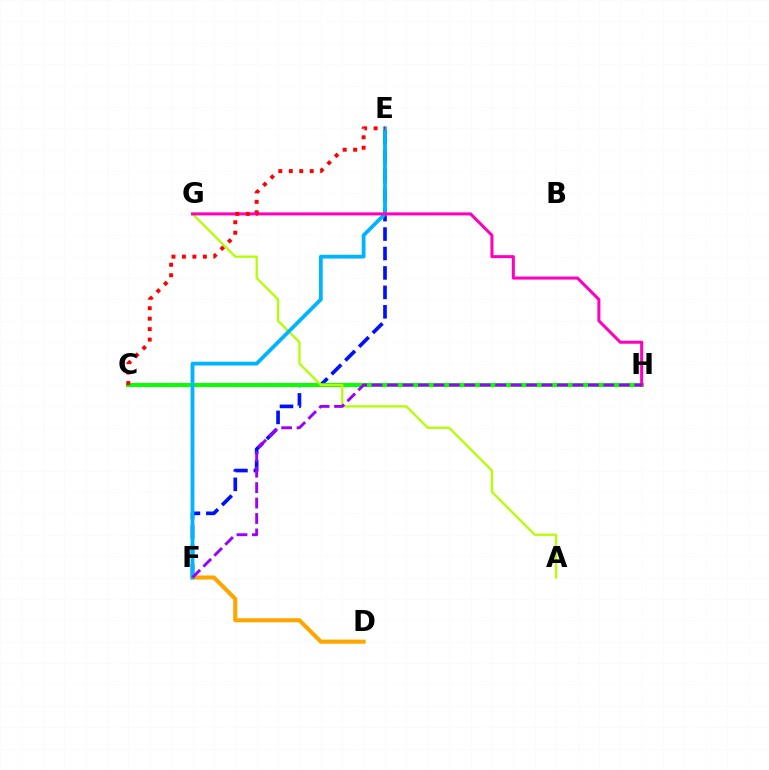{('E', 'F'): [{'color': '#0010ff', 'line_style': 'dashed', 'thickness': 2.64}, {'color': '#00b5ff', 'line_style': 'solid', 'thickness': 2.73}], ('C', 'H'): [{'color': '#00ff9d', 'line_style': 'dotted', 'thickness': 2.2}, {'color': '#08ff00', 'line_style': 'solid', 'thickness': 2.85}], ('D', 'F'): [{'color': '#ffa500', 'line_style': 'solid', 'thickness': 2.95}], ('A', 'G'): [{'color': '#b3ff00', 'line_style': 'solid', 'thickness': 1.65}], ('G', 'H'): [{'color': '#ff00bd', 'line_style': 'solid', 'thickness': 2.19}], ('F', 'H'): [{'color': '#9b00ff', 'line_style': 'dashed', 'thickness': 2.1}], ('C', 'E'): [{'color': '#ff0000', 'line_style': 'dotted', 'thickness': 2.84}]}